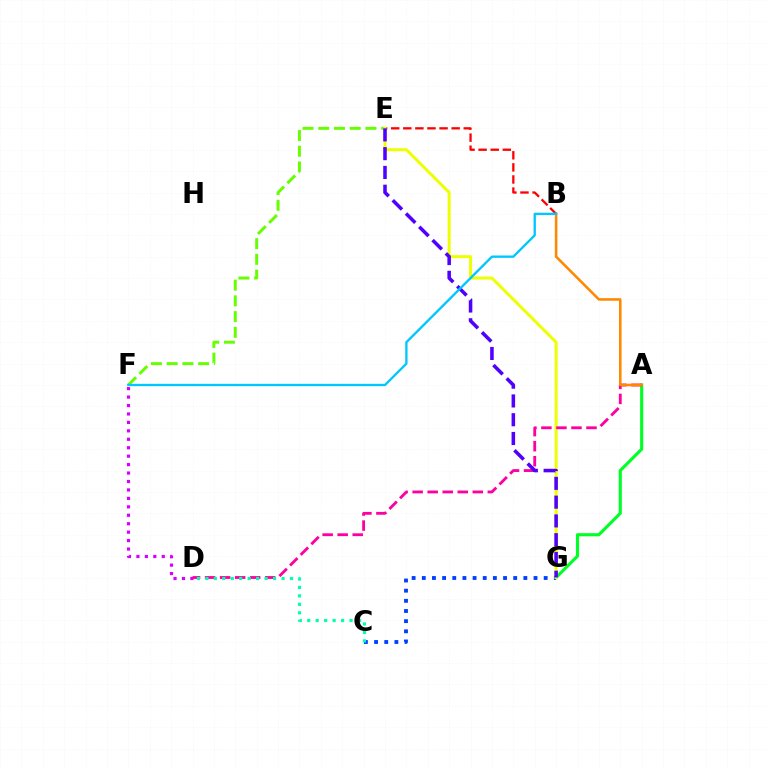{('C', 'G'): [{'color': '#003fff', 'line_style': 'dotted', 'thickness': 2.76}], ('A', 'G'): [{'color': '#00ff27', 'line_style': 'solid', 'thickness': 2.24}], ('B', 'E'): [{'color': '#ff0000', 'line_style': 'dashed', 'thickness': 1.64}], ('E', 'F'): [{'color': '#66ff00', 'line_style': 'dashed', 'thickness': 2.14}], ('D', 'F'): [{'color': '#d600ff', 'line_style': 'dotted', 'thickness': 2.29}], ('E', 'G'): [{'color': '#eeff00', 'line_style': 'solid', 'thickness': 2.15}, {'color': '#4f00ff', 'line_style': 'dashed', 'thickness': 2.55}], ('A', 'D'): [{'color': '#ff00a0', 'line_style': 'dashed', 'thickness': 2.04}], ('C', 'D'): [{'color': '#00ffaf', 'line_style': 'dotted', 'thickness': 2.3}], ('A', 'B'): [{'color': '#ff8800', 'line_style': 'solid', 'thickness': 1.84}], ('B', 'F'): [{'color': '#00c7ff', 'line_style': 'solid', 'thickness': 1.69}]}